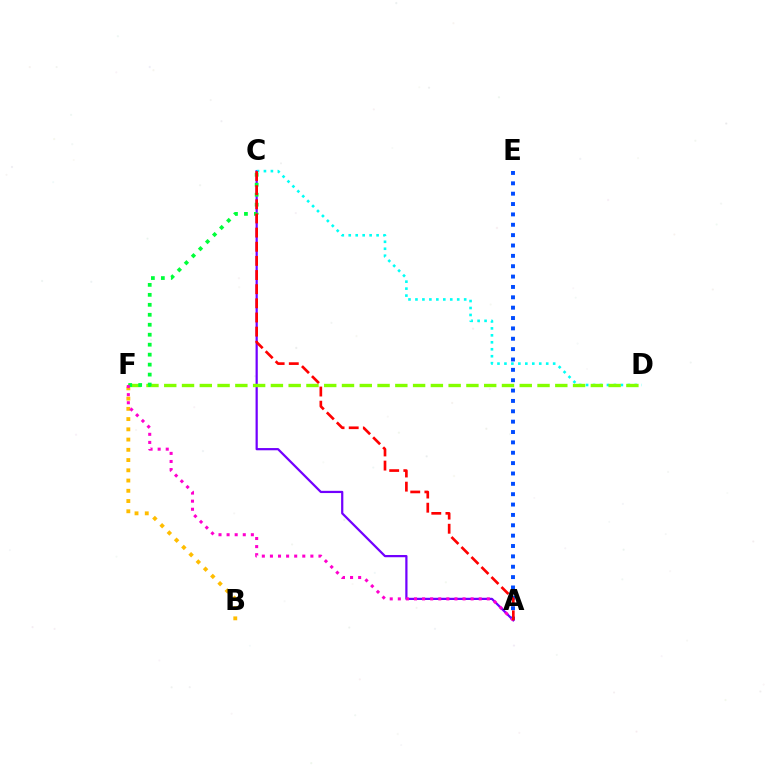{('A', 'C'): [{'color': '#7200ff', 'line_style': 'solid', 'thickness': 1.6}, {'color': '#ff0000', 'line_style': 'dashed', 'thickness': 1.92}], ('B', 'F'): [{'color': '#ffbd00', 'line_style': 'dotted', 'thickness': 2.78}], ('A', 'E'): [{'color': '#004bff', 'line_style': 'dotted', 'thickness': 2.82}], ('C', 'D'): [{'color': '#00fff6', 'line_style': 'dotted', 'thickness': 1.89}], ('D', 'F'): [{'color': '#84ff00', 'line_style': 'dashed', 'thickness': 2.41}], ('C', 'F'): [{'color': '#00ff39', 'line_style': 'dotted', 'thickness': 2.71}], ('A', 'F'): [{'color': '#ff00cf', 'line_style': 'dotted', 'thickness': 2.2}]}